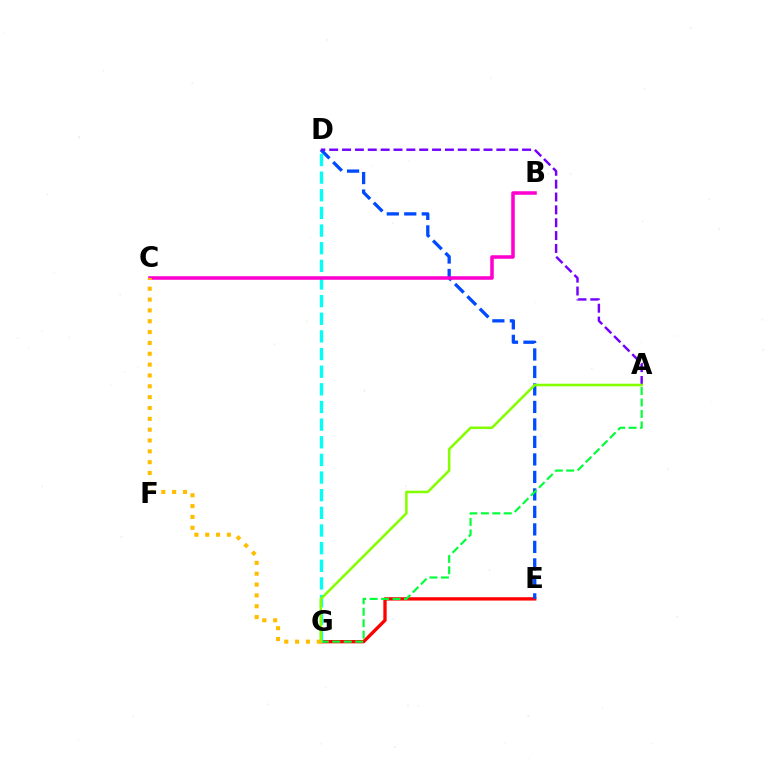{('E', 'G'): [{'color': '#ff0000', 'line_style': 'solid', 'thickness': 2.4}], ('D', 'E'): [{'color': '#004bff', 'line_style': 'dashed', 'thickness': 2.38}], ('D', 'G'): [{'color': '#00fff6', 'line_style': 'dashed', 'thickness': 2.4}], ('A', 'G'): [{'color': '#00ff39', 'line_style': 'dashed', 'thickness': 1.56}, {'color': '#84ff00', 'line_style': 'solid', 'thickness': 1.84}], ('A', 'D'): [{'color': '#7200ff', 'line_style': 'dashed', 'thickness': 1.75}], ('B', 'C'): [{'color': '#ff00cf', 'line_style': 'solid', 'thickness': 2.55}], ('C', 'G'): [{'color': '#ffbd00', 'line_style': 'dotted', 'thickness': 2.95}]}